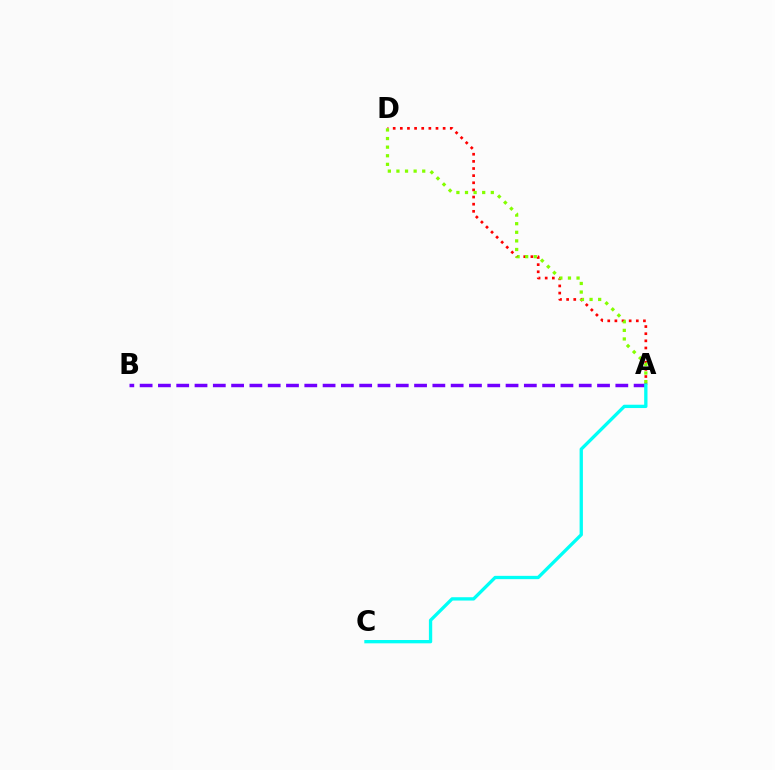{('A', 'B'): [{'color': '#7200ff', 'line_style': 'dashed', 'thickness': 2.49}], ('A', 'D'): [{'color': '#ff0000', 'line_style': 'dotted', 'thickness': 1.94}, {'color': '#84ff00', 'line_style': 'dotted', 'thickness': 2.34}], ('A', 'C'): [{'color': '#00fff6', 'line_style': 'solid', 'thickness': 2.39}]}